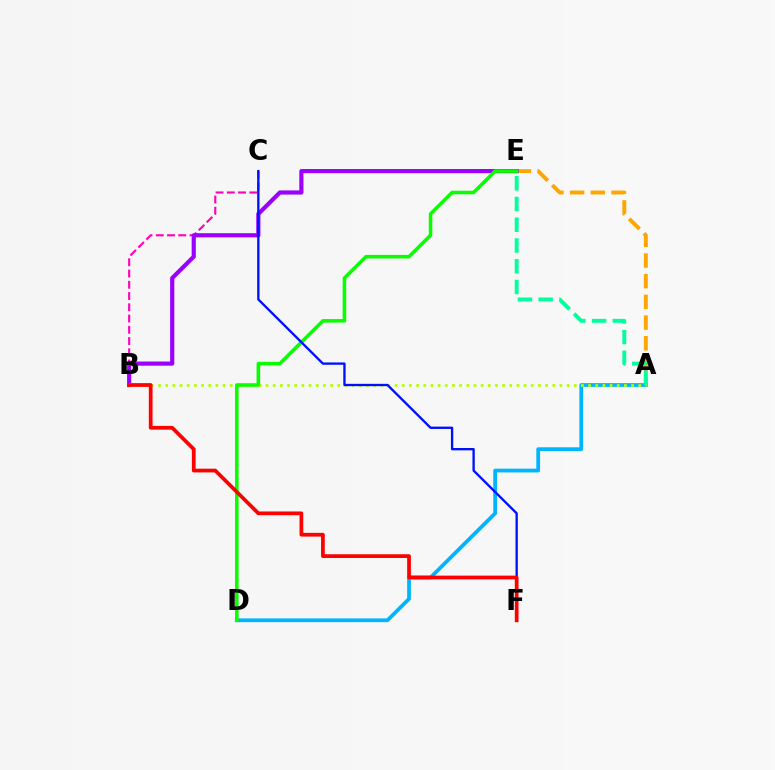{('A', 'D'): [{'color': '#00b5ff', 'line_style': 'solid', 'thickness': 2.71}], ('A', 'E'): [{'color': '#ffa500', 'line_style': 'dashed', 'thickness': 2.81}, {'color': '#00ff9d', 'line_style': 'dashed', 'thickness': 2.82}], ('B', 'C'): [{'color': '#ff00bd', 'line_style': 'dashed', 'thickness': 1.53}], ('B', 'E'): [{'color': '#9b00ff', 'line_style': 'solid', 'thickness': 3.0}], ('A', 'B'): [{'color': '#b3ff00', 'line_style': 'dotted', 'thickness': 1.95}], ('D', 'E'): [{'color': '#08ff00', 'line_style': 'solid', 'thickness': 2.55}], ('C', 'F'): [{'color': '#0010ff', 'line_style': 'solid', 'thickness': 1.68}], ('B', 'F'): [{'color': '#ff0000', 'line_style': 'solid', 'thickness': 2.69}]}